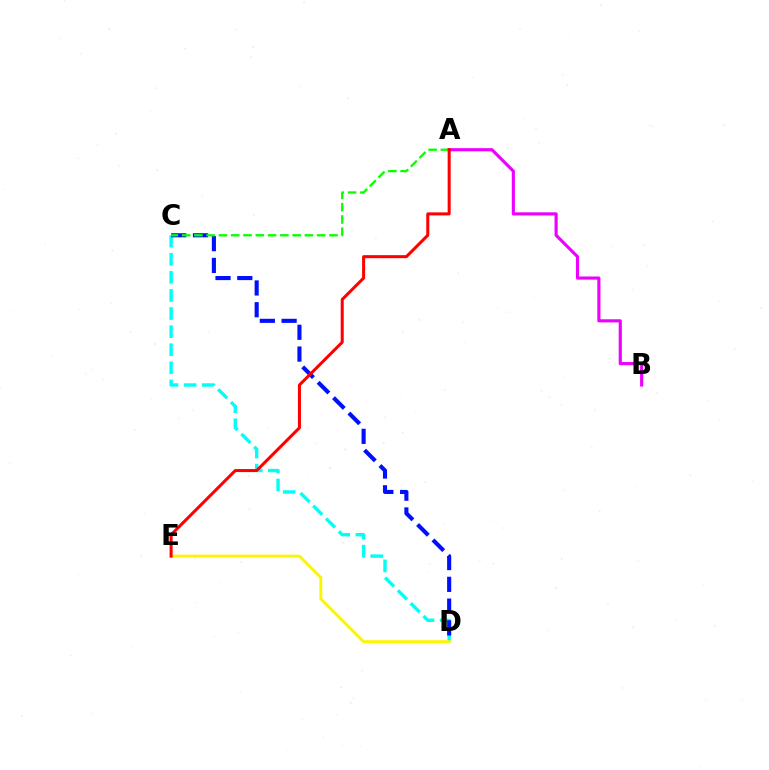{('A', 'B'): [{'color': '#ee00ff', 'line_style': 'solid', 'thickness': 2.26}], ('C', 'D'): [{'color': '#00fff6', 'line_style': 'dashed', 'thickness': 2.46}, {'color': '#0010ff', 'line_style': 'dashed', 'thickness': 2.96}], ('D', 'E'): [{'color': '#fcf500', 'line_style': 'solid', 'thickness': 2.09}], ('A', 'C'): [{'color': '#08ff00', 'line_style': 'dashed', 'thickness': 1.67}], ('A', 'E'): [{'color': '#ff0000', 'line_style': 'solid', 'thickness': 2.18}]}